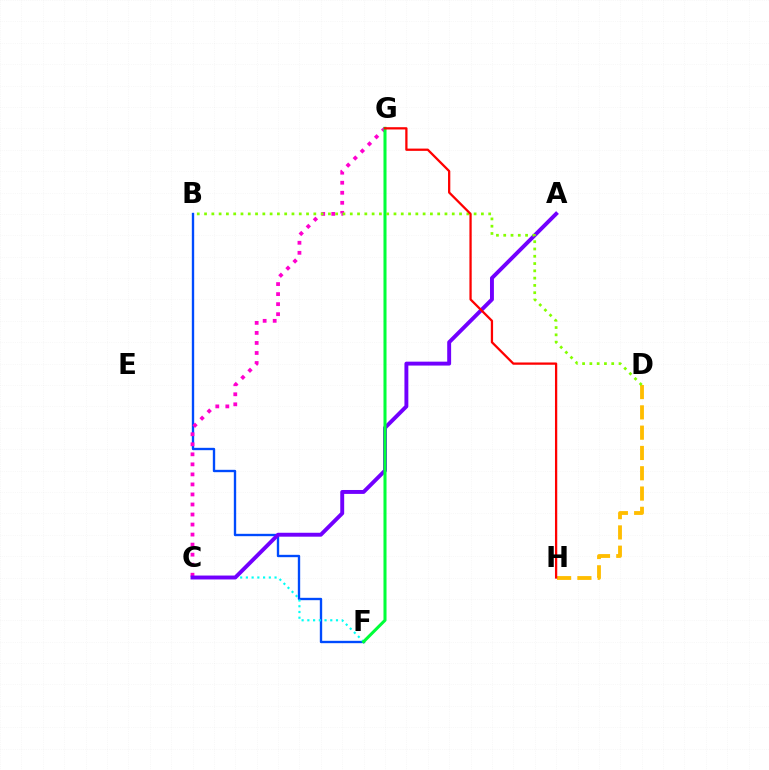{('D', 'H'): [{'color': '#ffbd00', 'line_style': 'dashed', 'thickness': 2.76}], ('B', 'F'): [{'color': '#004bff', 'line_style': 'solid', 'thickness': 1.7}], ('C', 'F'): [{'color': '#00fff6', 'line_style': 'dotted', 'thickness': 1.56}], ('C', 'G'): [{'color': '#ff00cf', 'line_style': 'dotted', 'thickness': 2.73}], ('A', 'C'): [{'color': '#7200ff', 'line_style': 'solid', 'thickness': 2.82}], ('F', 'G'): [{'color': '#00ff39', 'line_style': 'solid', 'thickness': 2.2}], ('B', 'D'): [{'color': '#84ff00', 'line_style': 'dotted', 'thickness': 1.98}], ('G', 'H'): [{'color': '#ff0000', 'line_style': 'solid', 'thickness': 1.64}]}